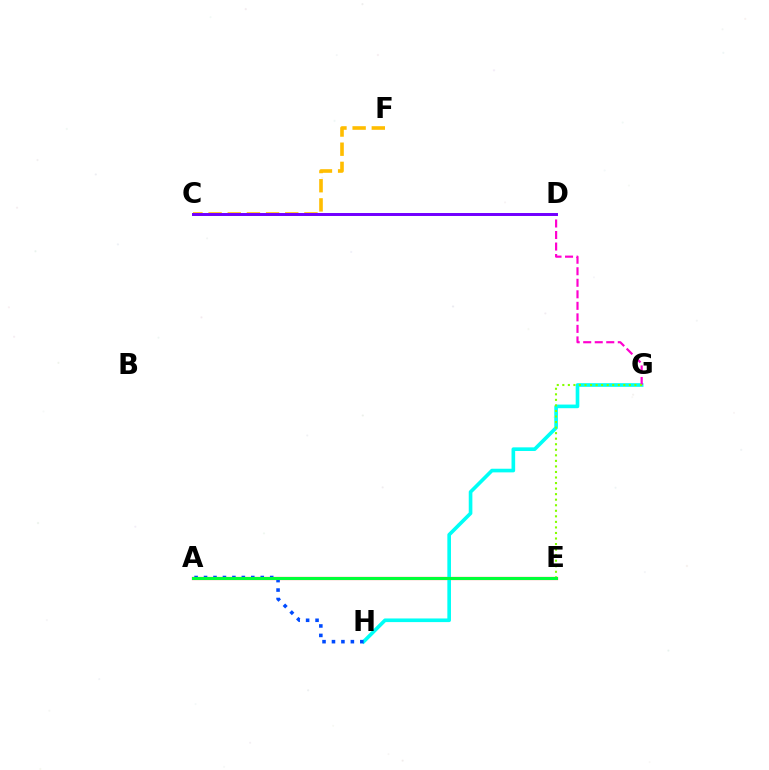{('A', 'E'): [{'color': '#ff0000', 'line_style': 'solid', 'thickness': 2.28}, {'color': '#00ff39', 'line_style': 'solid', 'thickness': 2.18}], ('G', 'H'): [{'color': '#00fff6', 'line_style': 'solid', 'thickness': 2.62}], ('C', 'F'): [{'color': '#ffbd00', 'line_style': 'dashed', 'thickness': 2.6}], ('D', 'G'): [{'color': '#ff00cf', 'line_style': 'dashed', 'thickness': 1.57}], ('A', 'H'): [{'color': '#004bff', 'line_style': 'dotted', 'thickness': 2.57}], ('C', 'D'): [{'color': '#7200ff', 'line_style': 'solid', 'thickness': 2.14}], ('E', 'G'): [{'color': '#84ff00', 'line_style': 'dotted', 'thickness': 1.51}]}